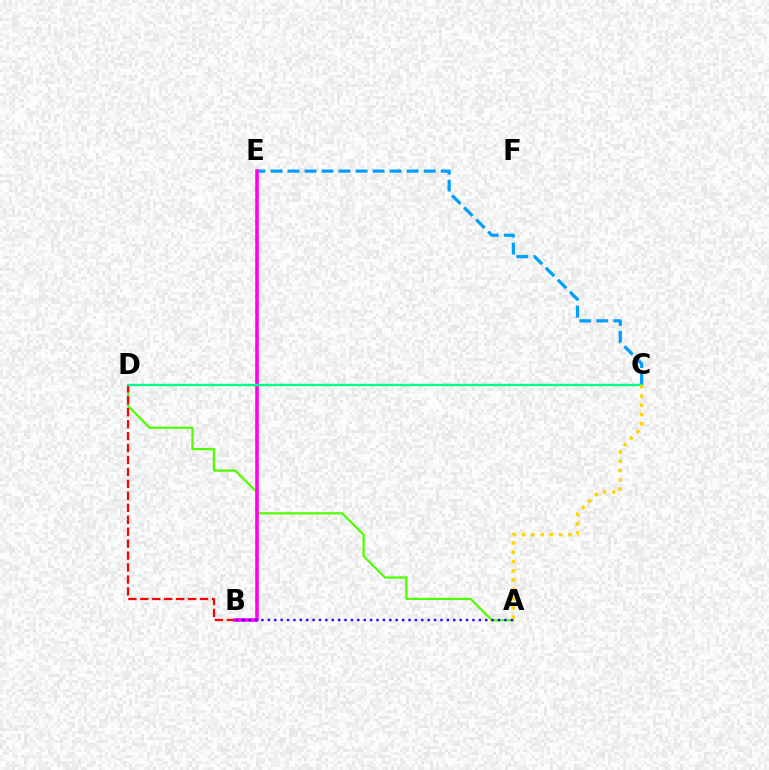{('A', 'D'): [{'color': '#4fff00', 'line_style': 'solid', 'thickness': 1.6}], ('C', 'E'): [{'color': '#009eff', 'line_style': 'dashed', 'thickness': 2.31}], ('B', 'D'): [{'color': '#ff0000', 'line_style': 'dashed', 'thickness': 1.62}], ('B', 'E'): [{'color': '#ff00ed', 'line_style': 'solid', 'thickness': 2.57}], ('A', 'B'): [{'color': '#3700ff', 'line_style': 'dotted', 'thickness': 1.74}], ('C', 'D'): [{'color': '#00ff86', 'line_style': 'solid', 'thickness': 1.7}], ('A', 'C'): [{'color': '#ffd500', 'line_style': 'dotted', 'thickness': 2.52}]}